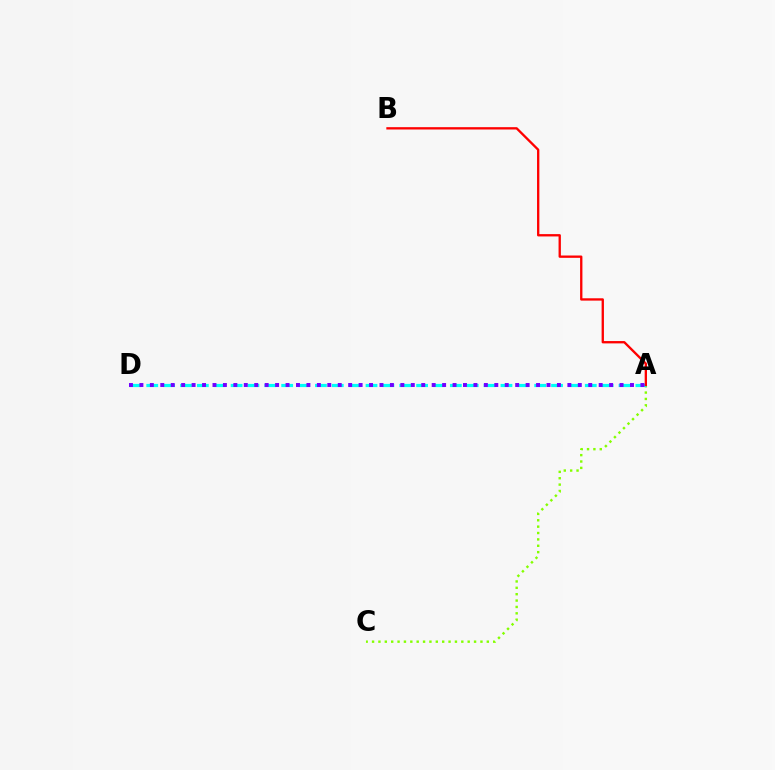{('A', 'C'): [{'color': '#84ff00', 'line_style': 'dotted', 'thickness': 1.73}], ('A', 'D'): [{'color': '#00fff6', 'line_style': 'dashed', 'thickness': 2.29}, {'color': '#7200ff', 'line_style': 'dotted', 'thickness': 2.84}], ('A', 'B'): [{'color': '#ff0000', 'line_style': 'solid', 'thickness': 1.68}]}